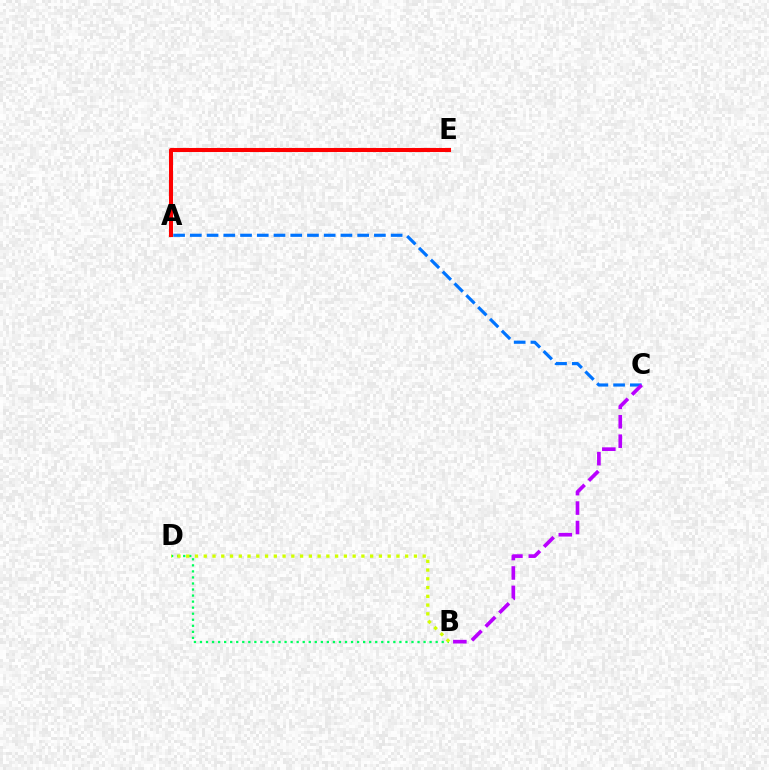{('A', 'E'): [{'color': '#ff0000', 'line_style': 'solid', 'thickness': 2.92}], ('A', 'C'): [{'color': '#0074ff', 'line_style': 'dashed', 'thickness': 2.27}], ('B', 'C'): [{'color': '#b900ff', 'line_style': 'dashed', 'thickness': 2.64}], ('B', 'D'): [{'color': '#00ff5c', 'line_style': 'dotted', 'thickness': 1.64}, {'color': '#d1ff00', 'line_style': 'dotted', 'thickness': 2.38}]}